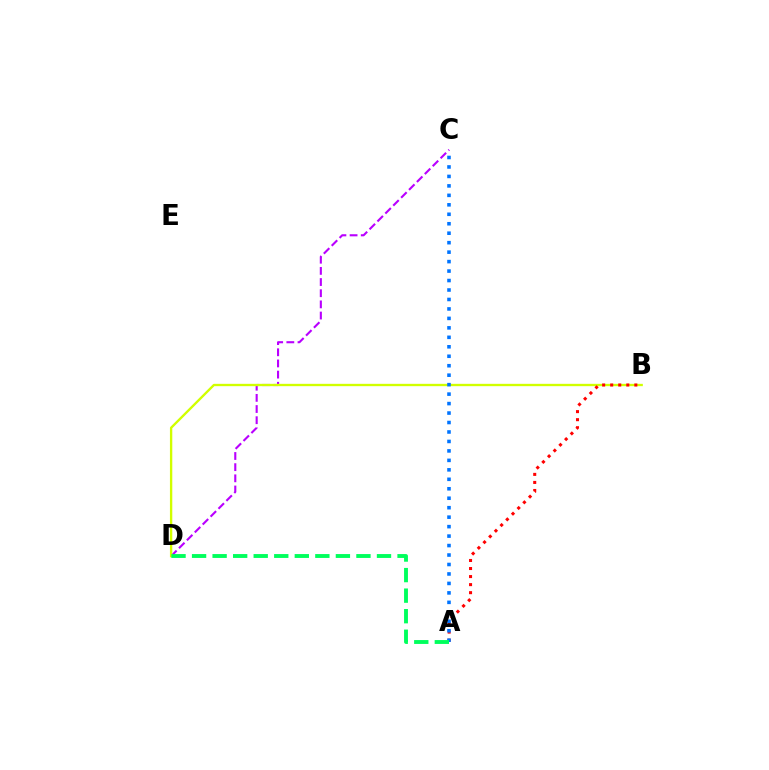{('C', 'D'): [{'color': '#b900ff', 'line_style': 'dashed', 'thickness': 1.52}], ('B', 'D'): [{'color': '#d1ff00', 'line_style': 'solid', 'thickness': 1.69}], ('A', 'B'): [{'color': '#ff0000', 'line_style': 'dotted', 'thickness': 2.19}], ('A', 'C'): [{'color': '#0074ff', 'line_style': 'dotted', 'thickness': 2.57}], ('A', 'D'): [{'color': '#00ff5c', 'line_style': 'dashed', 'thickness': 2.79}]}